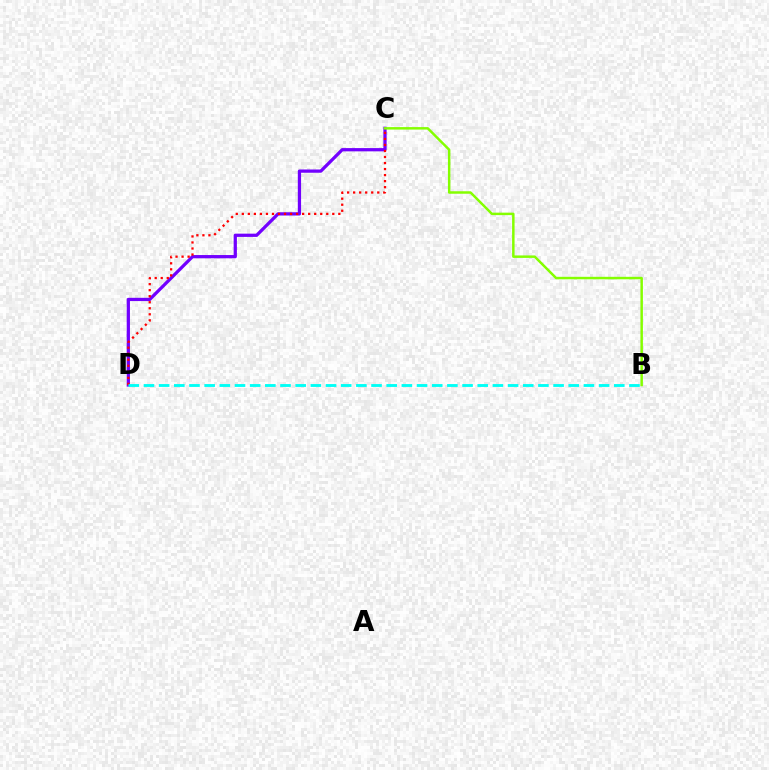{('C', 'D'): [{'color': '#7200ff', 'line_style': 'solid', 'thickness': 2.34}, {'color': '#ff0000', 'line_style': 'dotted', 'thickness': 1.64}], ('B', 'D'): [{'color': '#00fff6', 'line_style': 'dashed', 'thickness': 2.06}], ('B', 'C'): [{'color': '#84ff00', 'line_style': 'solid', 'thickness': 1.79}]}